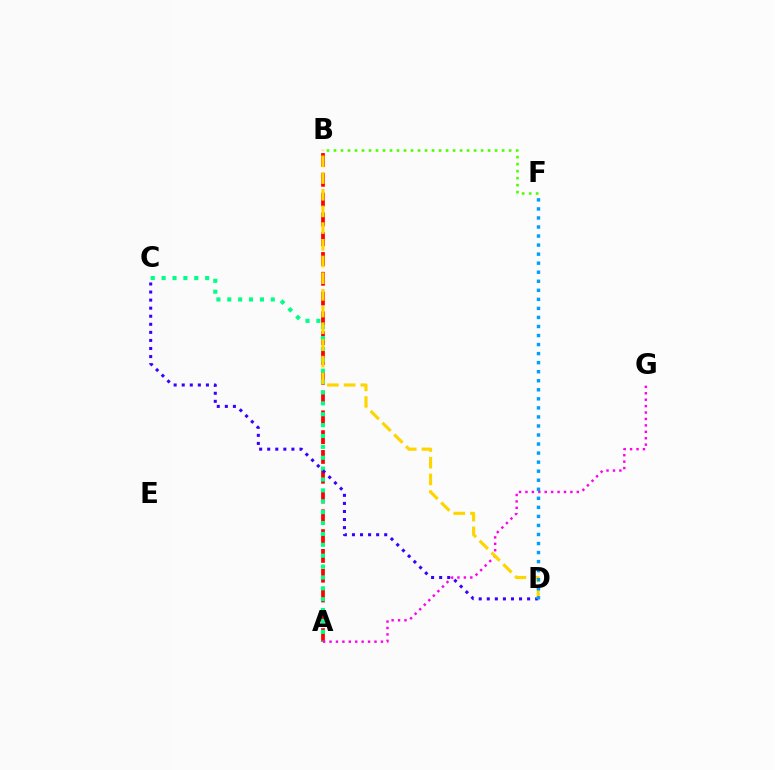{('A', 'B'): [{'color': '#ff0000', 'line_style': 'dashed', 'thickness': 2.69}], ('A', 'C'): [{'color': '#00ff86', 'line_style': 'dotted', 'thickness': 2.96}], ('A', 'G'): [{'color': '#ff00ed', 'line_style': 'dotted', 'thickness': 1.74}], ('C', 'D'): [{'color': '#3700ff', 'line_style': 'dotted', 'thickness': 2.19}], ('B', 'F'): [{'color': '#4fff00', 'line_style': 'dotted', 'thickness': 1.9}], ('B', 'D'): [{'color': '#ffd500', 'line_style': 'dashed', 'thickness': 2.27}], ('D', 'F'): [{'color': '#009eff', 'line_style': 'dotted', 'thickness': 2.46}]}